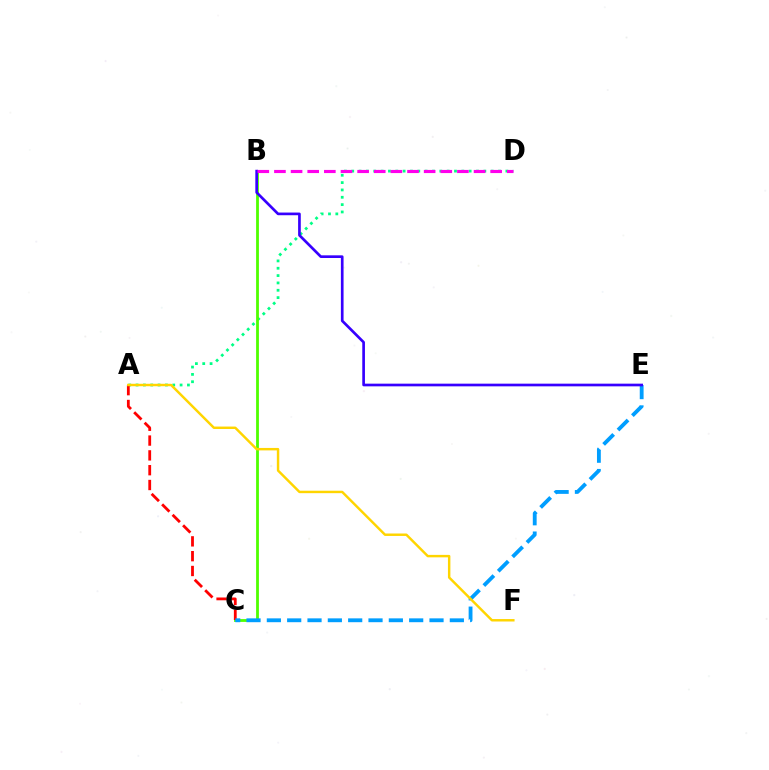{('A', 'D'): [{'color': '#00ff86', 'line_style': 'dotted', 'thickness': 1.99}], ('B', 'C'): [{'color': '#4fff00', 'line_style': 'solid', 'thickness': 2.01}], ('A', 'C'): [{'color': '#ff0000', 'line_style': 'dashed', 'thickness': 2.01}], ('C', 'E'): [{'color': '#009eff', 'line_style': 'dashed', 'thickness': 2.76}], ('B', 'E'): [{'color': '#3700ff', 'line_style': 'solid', 'thickness': 1.93}], ('A', 'F'): [{'color': '#ffd500', 'line_style': 'solid', 'thickness': 1.76}], ('B', 'D'): [{'color': '#ff00ed', 'line_style': 'dashed', 'thickness': 2.26}]}